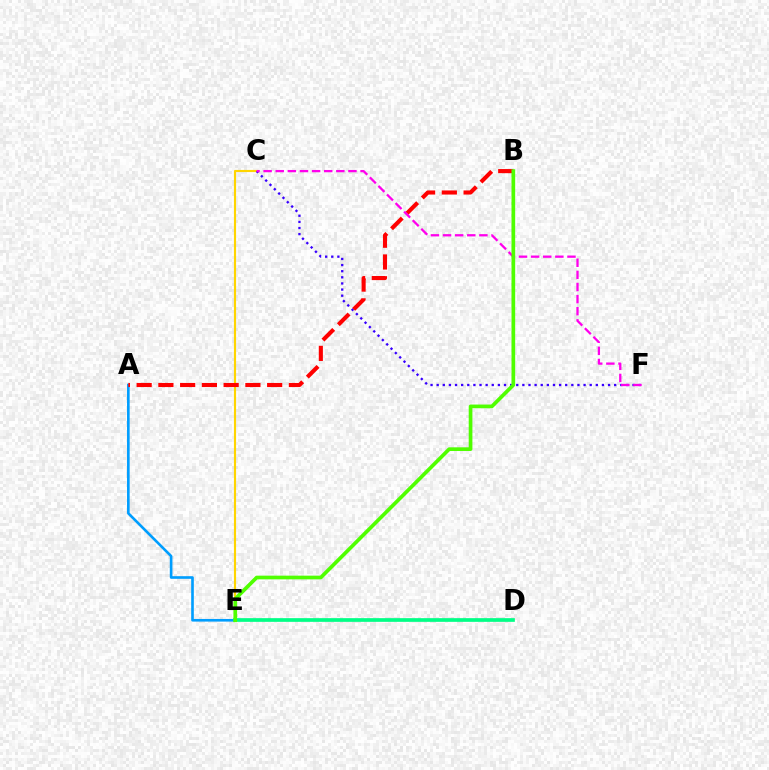{('C', 'E'): [{'color': '#ffd500', 'line_style': 'solid', 'thickness': 1.55}], ('C', 'F'): [{'color': '#3700ff', 'line_style': 'dotted', 'thickness': 1.66}, {'color': '#ff00ed', 'line_style': 'dashed', 'thickness': 1.65}], ('A', 'E'): [{'color': '#009eff', 'line_style': 'solid', 'thickness': 1.9}], ('A', 'B'): [{'color': '#ff0000', 'line_style': 'dashed', 'thickness': 2.96}], ('D', 'E'): [{'color': '#00ff86', 'line_style': 'solid', 'thickness': 2.66}], ('B', 'E'): [{'color': '#4fff00', 'line_style': 'solid', 'thickness': 2.66}]}